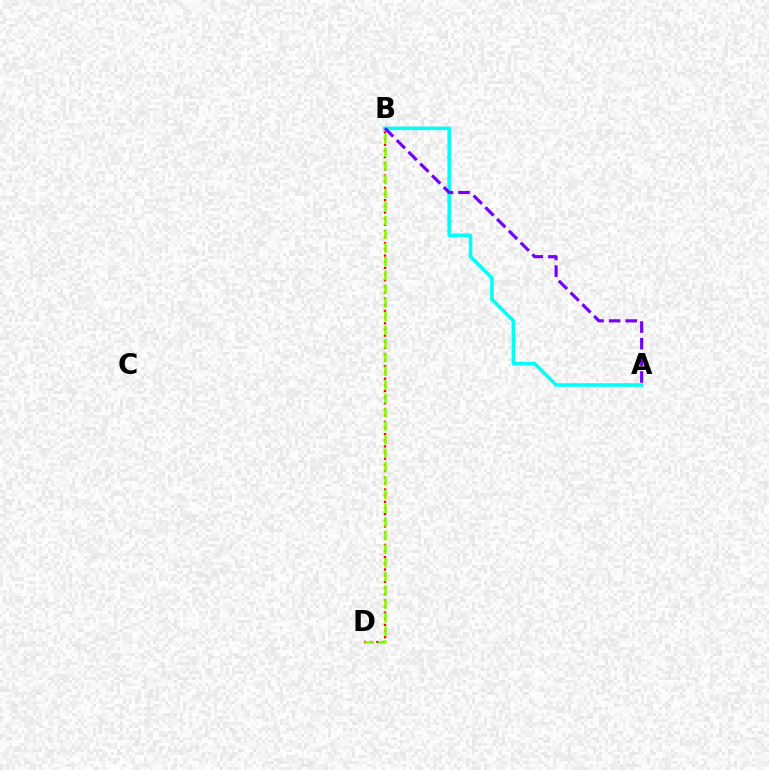{('B', 'D'): [{'color': '#ff0000', 'line_style': 'dotted', 'thickness': 1.67}, {'color': '#84ff00', 'line_style': 'dashed', 'thickness': 1.86}], ('A', 'B'): [{'color': '#00fff6', 'line_style': 'solid', 'thickness': 2.56}, {'color': '#7200ff', 'line_style': 'dashed', 'thickness': 2.26}]}